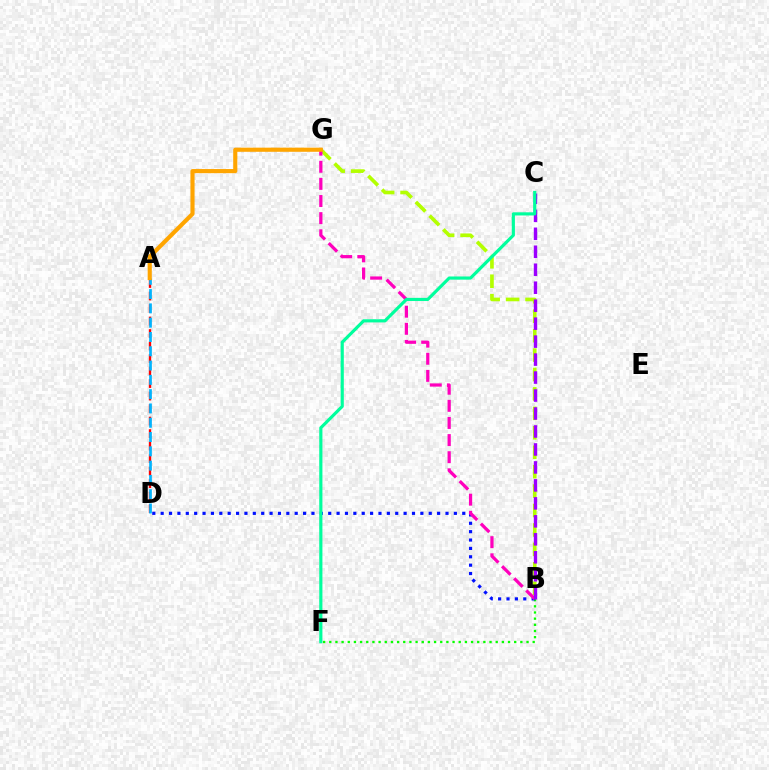{('B', 'F'): [{'color': '#08ff00', 'line_style': 'dotted', 'thickness': 1.67}], ('B', 'D'): [{'color': '#0010ff', 'line_style': 'dotted', 'thickness': 2.28}], ('A', 'D'): [{'color': '#ff0000', 'line_style': 'dashed', 'thickness': 1.7}, {'color': '#00b5ff', 'line_style': 'dashed', 'thickness': 1.94}], ('B', 'G'): [{'color': '#b3ff00', 'line_style': 'dashed', 'thickness': 2.64}, {'color': '#ff00bd', 'line_style': 'dashed', 'thickness': 2.33}], ('A', 'G'): [{'color': '#ffa500', 'line_style': 'solid', 'thickness': 2.98}], ('B', 'C'): [{'color': '#9b00ff', 'line_style': 'dashed', 'thickness': 2.44}], ('C', 'F'): [{'color': '#00ff9d', 'line_style': 'solid', 'thickness': 2.28}]}